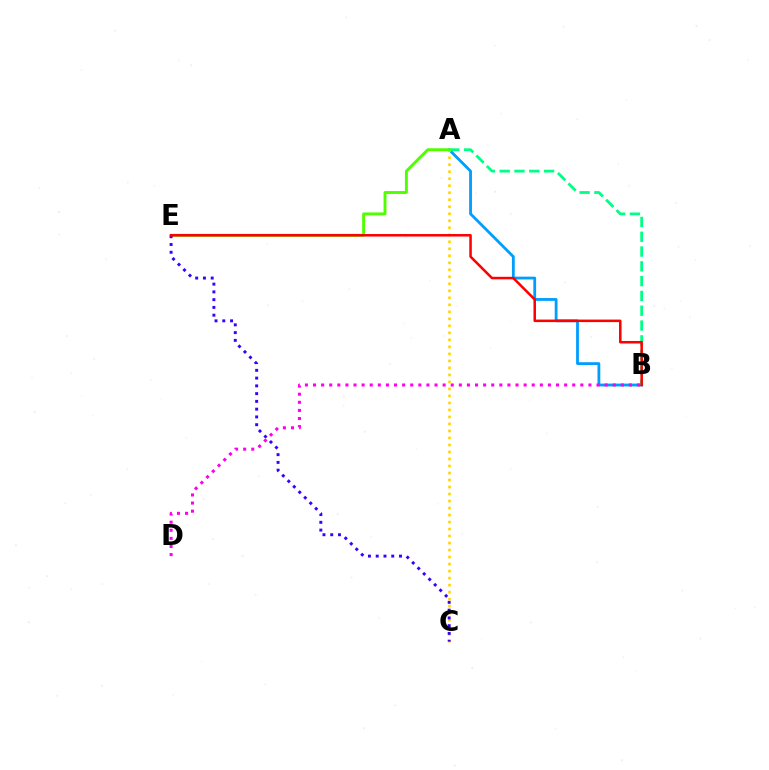{('A', 'B'): [{'color': '#009eff', 'line_style': 'solid', 'thickness': 2.02}, {'color': '#00ff86', 'line_style': 'dashed', 'thickness': 2.01}], ('A', 'C'): [{'color': '#ffd500', 'line_style': 'dotted', 'thickness': 1.9}], ('A', 'E'): [{'color': '#4fff00', 'line_style': 'solid', 'thickness': 2.09}], ('C', 'E'): [{'color': '#3700ff', 'line_style': 'dotted', 'thickness': 2.11}], ('B', 'D'): [{'color': '#ff00ed', 'line_style': 'dotted', 'thickness': 2.2}], ('B', 'E'): [{'color': '#ff0000', 'line_style': 'solid', 'thickness': 1.82}]}